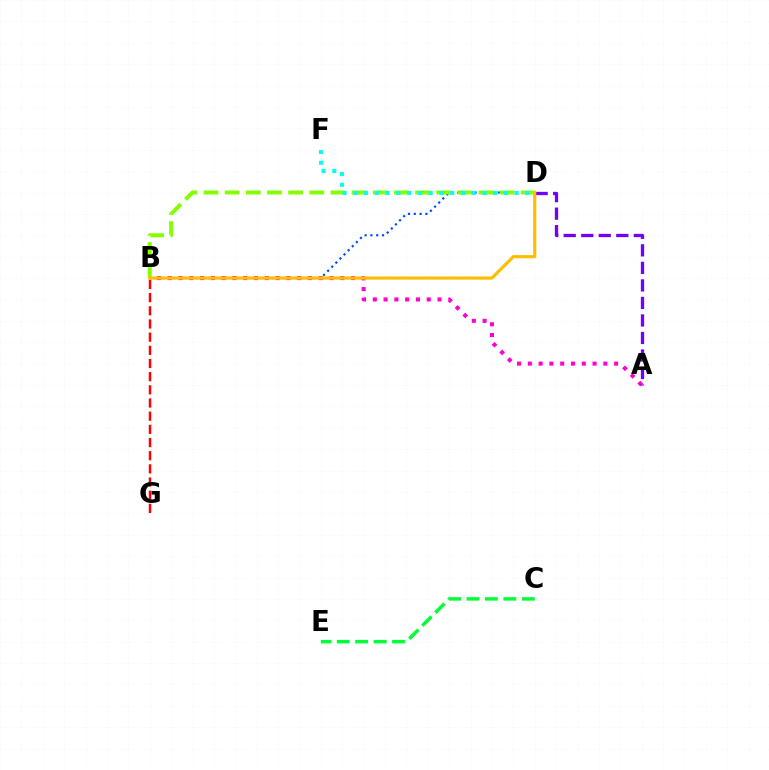{('B', 'D'): [{'color': '#004bff', 'line_style': 'dotted', 'thickness': 1.58}, {'color': '#84ff00', 'line_style': 'dashed', 'thickness': 2.87}, {'color': '#ffbd00', 'line_style': 'solid', 'thickness': 2.28}], ('A', 'B'): [{'color': '#ff00cf', 'line_style': 'dotted', 'thickness': 2.93}], ('A', 'D'): [{'color': '#7200ff', 'line_style': 'dashed', 'thickness': 2.38}], ('B', 'G'): [{'color': '#ff0000', 'line_style': 'dashed', 'thickness': 1.79}], ('D', 'F'): [{'color': '#00fff6', 'line_style': 'dotted', 'thickness': 2.92}], ('C', 'E'): [{'color': '#00ff39', 'line_style': 'dashed', 'thickness': 2.5}]}